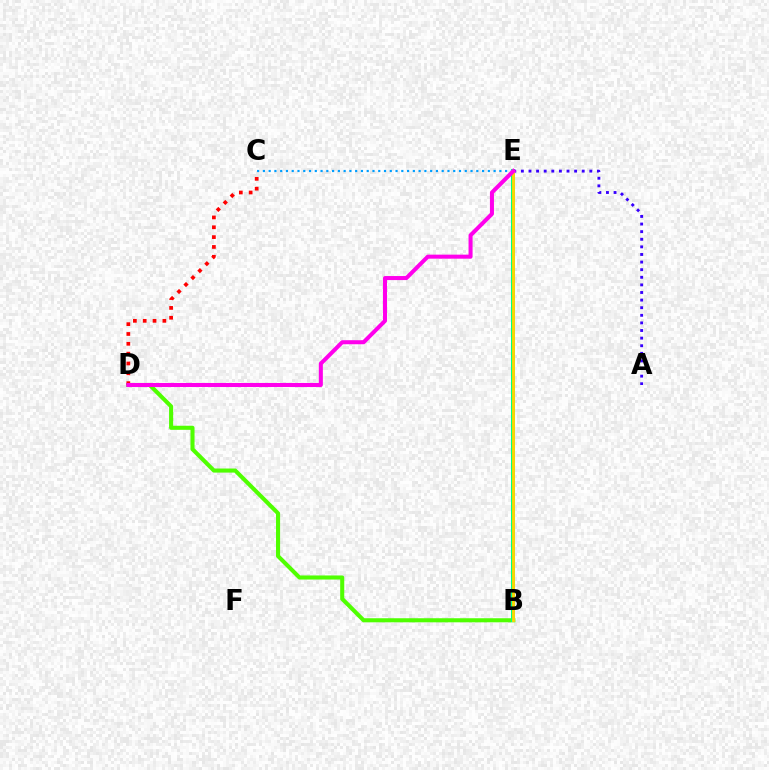{('B', 'D'): [{'color': '#4fff00', 'line_style': 'solid', 'thickness': 2.93}], ('C', 'E'): [{'color': '#009eff', 'line_style': 'dotted', 'thickness': 1.57}], ('B', 'E'): [{'color': '#00ff86', 'line_style': 'solid', 'thickness': 2.9}, {'color': '#ffd500', 'line_style': 'solid', 'thickness': 2.06}], ('A', 'E'): [{'color': '#3700ff', 'line_style': 'dotted', 'thickness': 2.07}], ('C', 'D'): [{'color': '#ff0000', 'line_style': 'dotted', 'thickness': 2.67}], ('D', 'E'): [{'color': '#ff00ed', 'line_style': 'solid', 'thickness': 2.91}]}